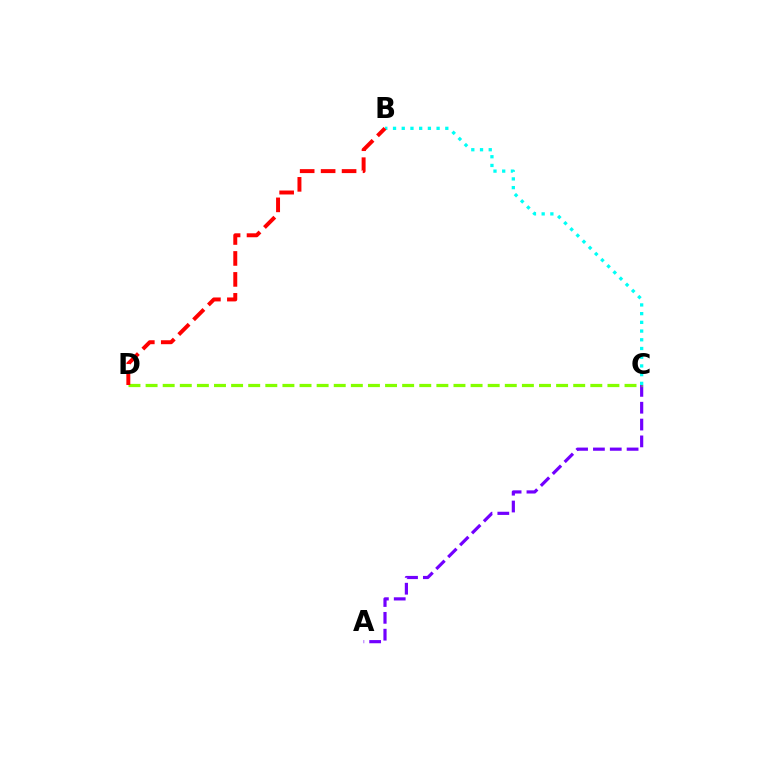{('A', 'C'): [{'color': '#7200ff', 'line_style': 'dashed', 'thickness': 2.29}], ('C', 'D'): [{'color': '#84ff00', 'line_style': 'dashed', 'thickness': 2.32}], ('B', 'C'): [{'color': '#00fff6', 'line_style': 'dotted', 'thickness': 2.37}], ('B', 'D'): [{'color': '#ff0000', 'line_style': 'dashed', 'thickness': 2.85}]}